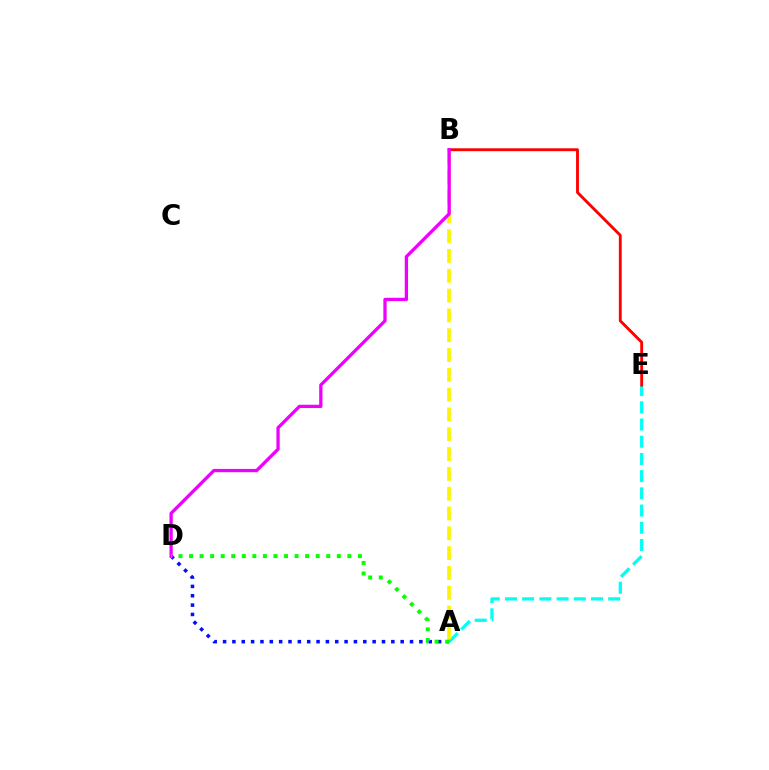{('A', 'E'): [{'color': '#00fff6', 'line_style': 'dashed', 'thickness': 2.34}], ('A', 'B'): [{'color': '#fcf500', 'line_style': 'dashed', 'thickness': 2.69}], ('A', 'D'): [{'color': '#0010ff', 'line_style': 'dotted', 'thickness': 2.54}, {'color': '#08ff00', 'line_style': 'dotted', 'thickness': 2.87}], ('B', 'E'): [{'color': '#ff0000', 'line_style': 'solid', 'thickness': 2.06}], ('B', 'D'): [{'color': '#ee00ff', 'line_style': 'solid', 'thickness': 2.37}]}